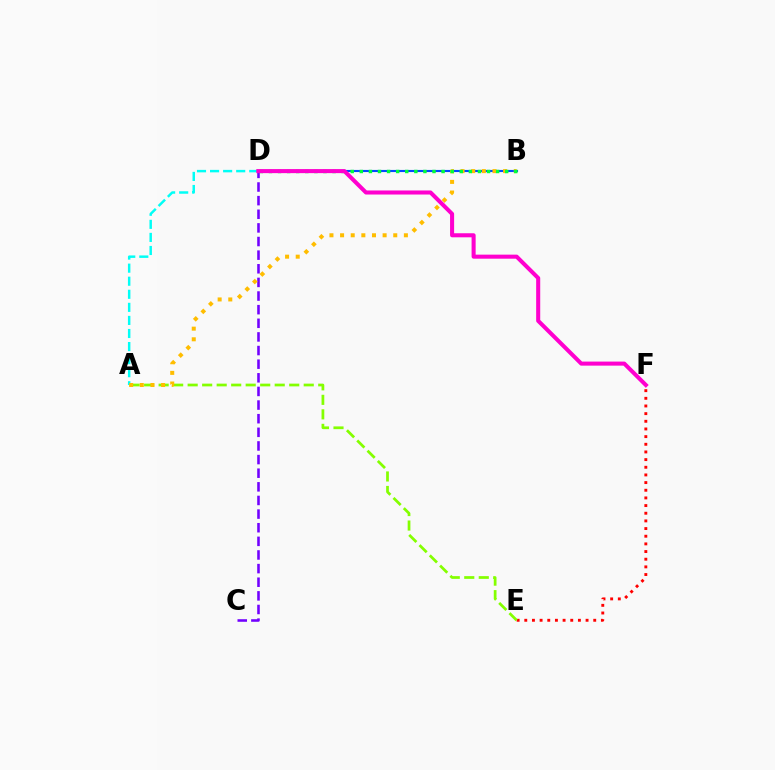{('E', 'F'): [{'color': '#ff0000', 'line_style': 'dotted', 'thickness': 2.08}], ('A', 'E'): [{'color': '#84ff00', 'line_style': 'dashed', 'thickness': 1.97}], ('A', 'D'): [{'color': '#00fff6', 'line_style': 'dashed', 'thickness': 1.78}], ('C', 'D'): [{'color': '#7200ff', 'line_style': 'dashed', 'thickness': 1.85}], ('B', 'D'): [{'color': '#004bff', 'line_style': 'solid', 'thickness': 1.53}, {'color': '#00ff39', 'line_style': 'dotted', 'thickness': 2.47}], ('A', 'B'): [{'color': '#ffbd00', 'line_style': 'dotted', 'thickness': 2.89}], ('D', 'F'): [{'color': '#ff00cf', 'line_style': 'solid', 'thickness': 2.92}]}